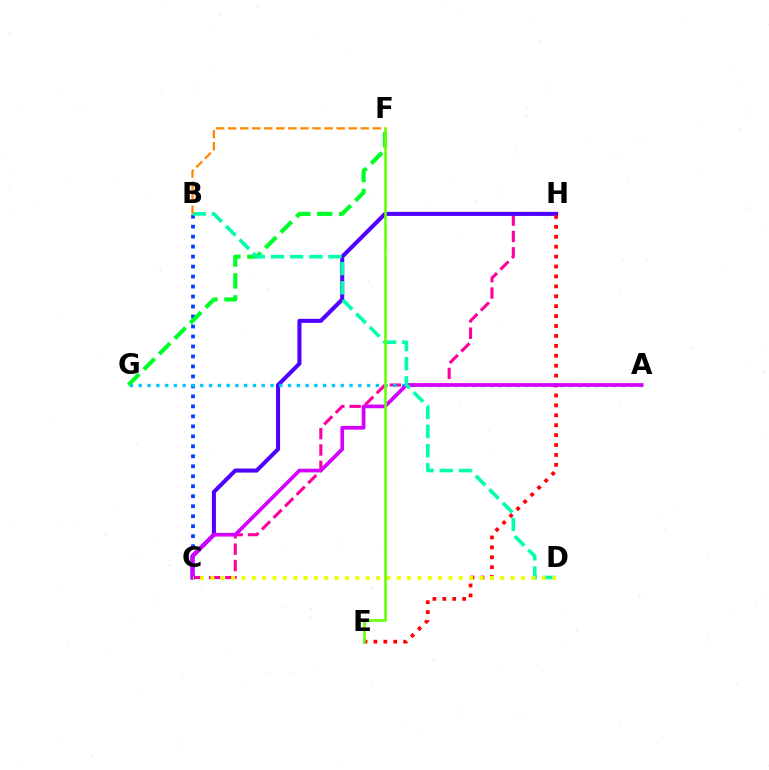{('C', 'H'): [{'color': '#ff00a0', 'line_style': 'dashed', 'thickness': 2.22}, {'color': '#4f00ff', 'line_style': 'solid', 'thickness': 2.92}], ('B', 'C'): [{'color': '#003fff', 'line_style': 'dotted', 'thickness': 2.71}], ('A', 'G'): [{'color': '#00c7ff', 'line_style': 'dotted', 'thickness': 2.39}], ('E', 'H'): [{'color': '#ff0000', 'line_style': 'dotted', 'thickness': 2.69}], ('F', 'G'): [{'color': '#00ff27', 'line_style': 'dashed', 'thickness': 2.97}], ('A', 'C'): [{'color': '#d600ff', 'line_style': 'solid', 'thickness': 2.67}], ('B', 'D'): [{'color': '#00ffaf', 'line_style': 'dashed', 'thickness': 2.6}], ('C', 'D'): [{'color': '#eeff00', 'line_style': 'dotted', 'thickness': 2.81}], ('B', 'F'): [{'color': '#ff8800', 'line_style': 'dashed', 'thickness': 1.64}], ('E', 'F'): [{'color': '#66ff00', 'line_style': 'solid', 'thickness': 1.85}]}